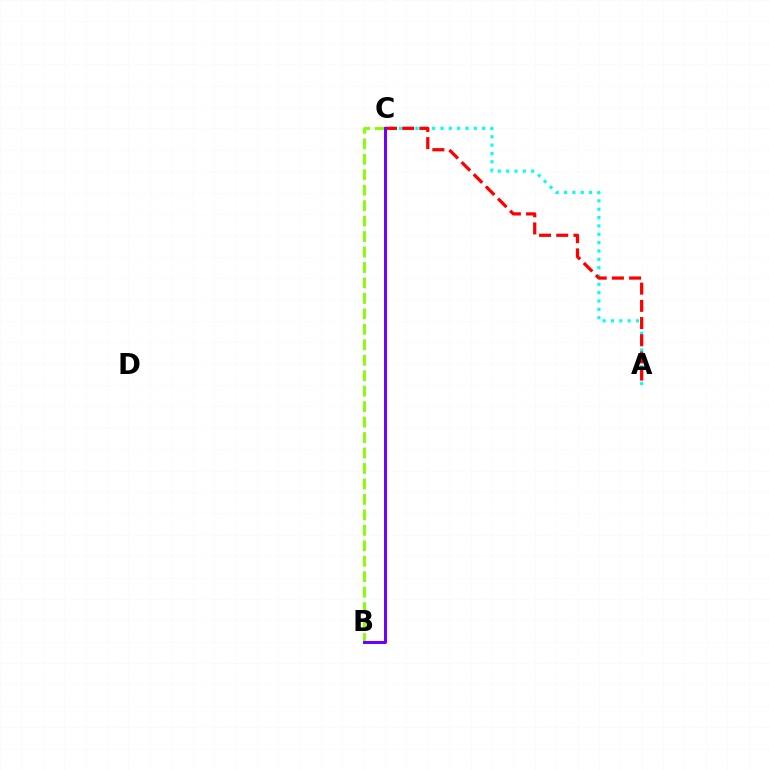{('B', 'C'): [{'color': '#84ff00', 'line_style': 'dashed', 'thickness': 2.1}, {'color': '#7200ff', 'line_style': 'solid', 'thickness': 2.18}], ('A', 'C'): [{'color': '#00fff6', 'line_style': 'dotted', 'thickness': 2.27}, {'color': '#ff0000', 'line_style': 'dashed', 'thickness': 2.33}]}